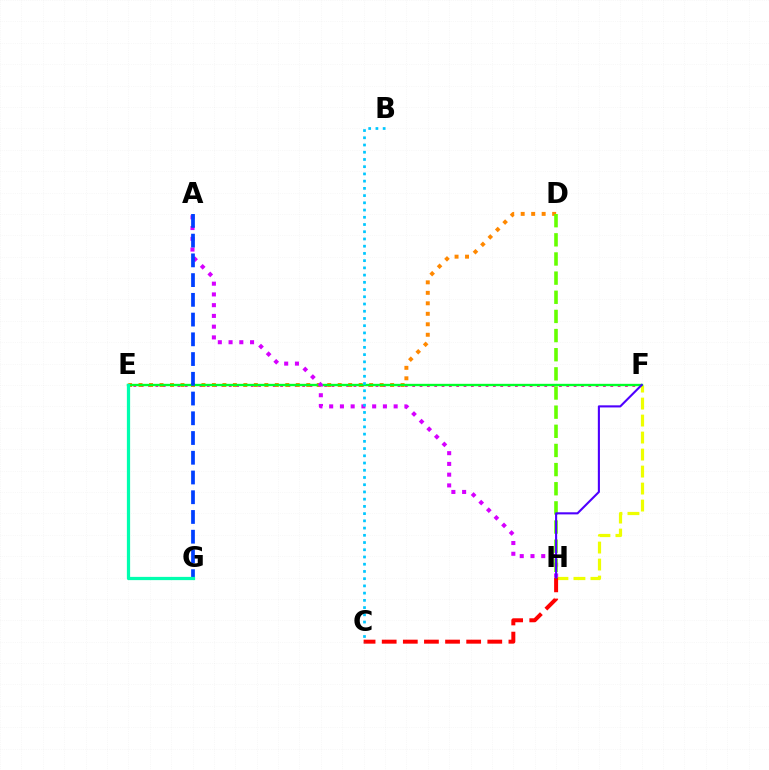{('E', 'F'): [{'color': '#ff00a0', 'line_style': 'dotted', 'thickness': 1.99}, {'color': '#00ff27', 'line_style': 'solid', 'thickness': 1.69}], ('F', 'H'): [{'color': '#eeff00', 'line_style': 'dashed', 'thickness': 2.31}, {'color': '#4f00ff', 'line_style': 'solid', 'thickness': 1.51}], ('D', 'E'): [{'color': '#ff8800', 'line_style': 'dotted', 'thickness': 2.85}], ('C', 'H'): [{'color': '#ff0000', 'line_style': 'dashed', 'thickness': 2.87}], ('A', 'H'): [{'color': '#d600ff', 'line_style': 'dotted', 'thickness': 2.92}], ('D', 'H'): [{'color': '#66ff00', 'line_style': 'dashed', 'thickness': 2.6}], ('A', 'G'): [{'color': '#003fff', 'line_style': 'dashed', 'thickness': 2.68}], ('B', 'C'): [{'color': '#00c7ff', 'line_style': 'dotted', 'thickness': 1.96}], ('E', 'G'): [{'color': '#00ffaf', 'line_style': 'solid', 'thickness': 2.33}]}